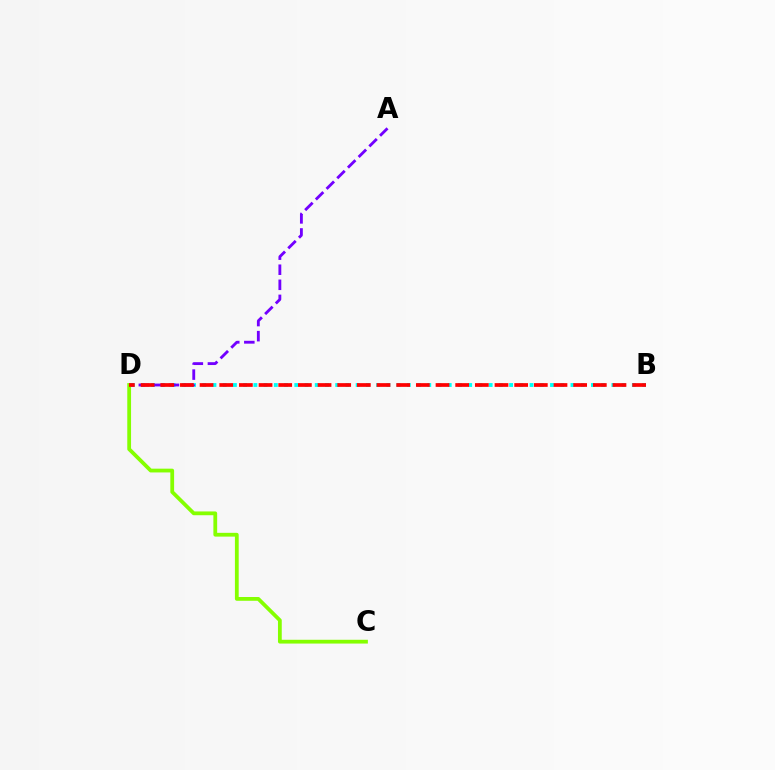{('B', 'D'): [{'color': '#00fff6', 'line_style': 'dotted', 'thickness': 2.78}, {'color': '#ff0000', 'line_style': 'dashed', 'thickness': 2.67}], ('A', 'D'): [{'color': '#7200ff', 'line_style': 'dashed', 'thickness': 2.05}], ('C', 'D'): [{'color': '#84ff00', 'line_style': 'solid', 'thickness': 2.72}]}